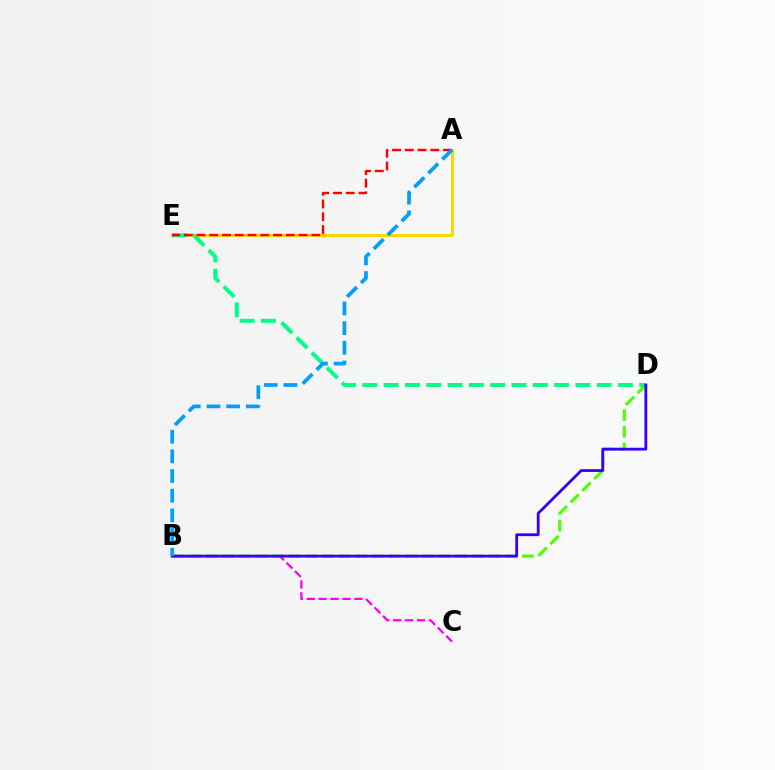{('A', 'E'): [{'color': '#ffd500', 'line_style': 'solid', 'thickness': 2.11}, {'color': '#ff0000', 'line_style': 'dashed', 'thickness': 1.73}], ('B', 'D'): [{'color': '#4fff00', 'line_style': 'dashed', 'thickness': 2.26}, {'color': '#3700ff', 'line_style': 'solid', 'thickness': 2.02}], ('B', 'C'): [{'color': '#ff00ed', 'line_style': 'dashed', 'thickness': 1.62}], ('D', 'E'): [{'color': '#00ff86', 'line_style': 'dashed', 'thickness': 2.89}], ('A', 'B'): [{'color': '#009eff', 'line_style': 'dashed', 'thickness': 2.67}]}